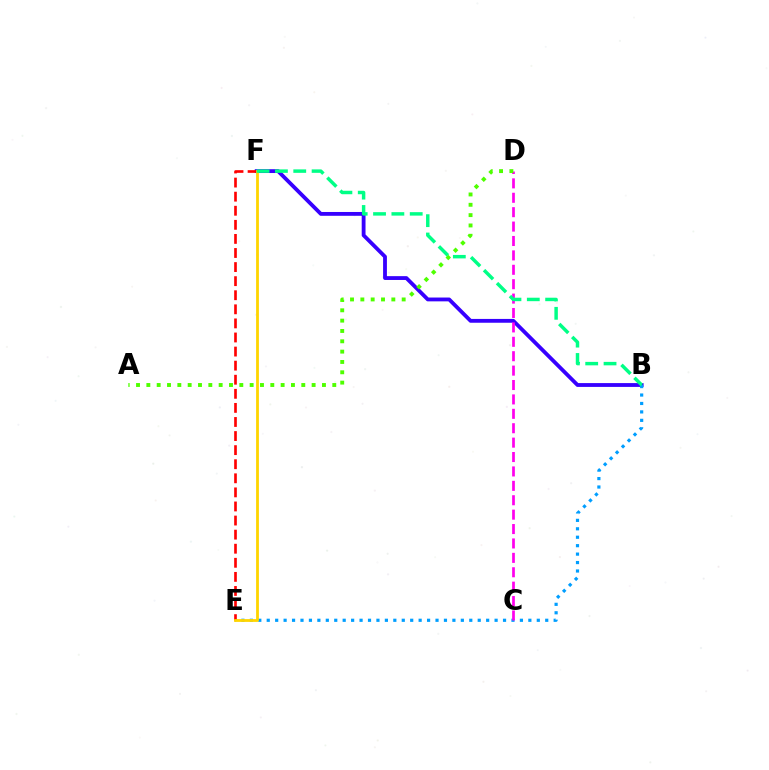{('B', 'F'): [{'color': '#3700ff', 'line_style': 'solid', 'thickness': 2.75}, {'color': '#00ff86', 'line_style': 'dashed', 'thickness': 2.49}], ('B', 'E'): [{'color': '#009eff', 'line_style': 'dotted', 'thickness': 2.29}], ('E', 'F'): [{'color': '#ff0000', 'line_style': 'dashed', 'thickness': 1.91}, {'color': '#ffd500', 'line_style': 'solid', 'thickness': 2.02}], ('C', 'D'): [{'color': '#ff00ed', 'line_style': 'dashed', 'thickness': 1.96}], ('A', 'D'): [{'color': '#4fff00', 'line_style': 'dotted', 'thickness': 2.81}]}